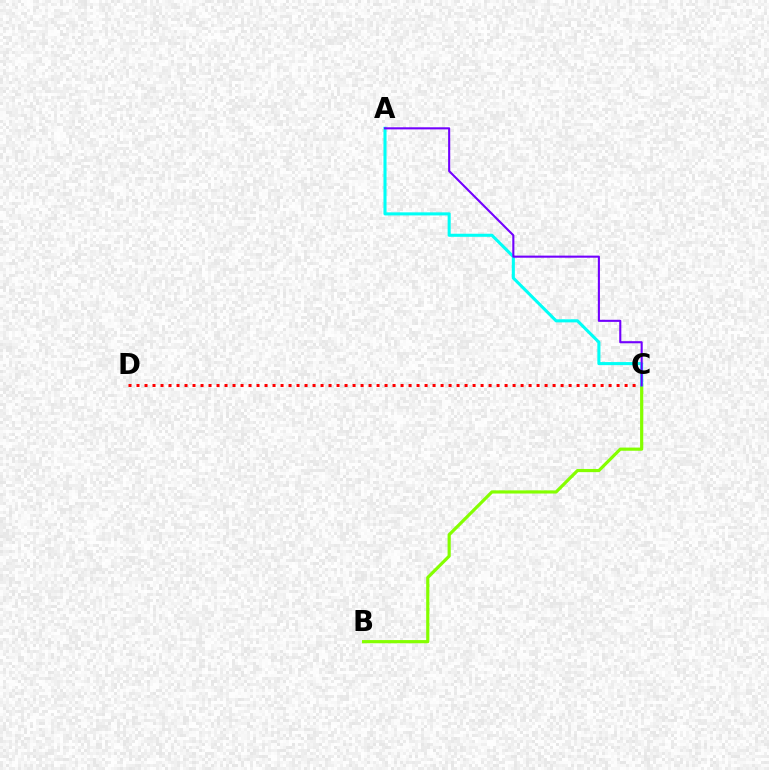{('B', 'C'): [{'color': '#84ff00', 'line_style': 'solid', 'thickness': 2.29}], ('C', 'D'): [{'color': '#ff0000', 'line_style': 'dotted', 'thickness': 2.17}], ('A', 'C'): [{'color': '#00fff6', 'line_style': 'solid', 'thickness': 2.21}, {'color': '#7200ff', 'line_style': 'solid', 'thickness': 1.51}]}